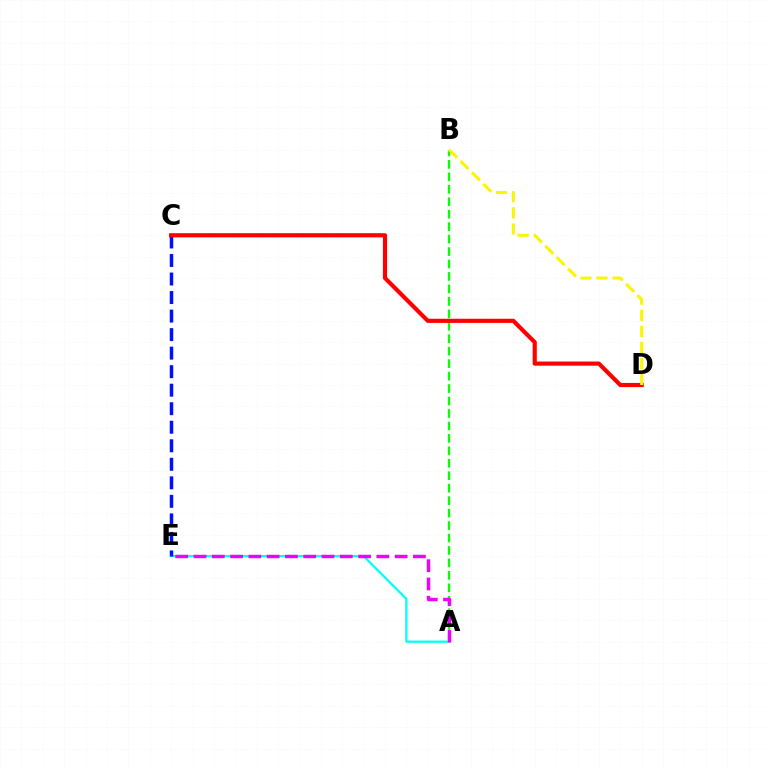{('A', 'B'): [{'color': '#08ff00', 'line_style': 'dashed', 'thickness': 1.69}], ('A', 'E'): [{'color': '#00fff6', 'line_style': 'solid', 'thickness': 1.61}, {'color': '#ee00ff', 'line_style': 'dashed', 'thickness': 2.48}], ('C', 'E'): [{'color': '#0010ff', 'line_style': 'dashed', 'thickness': 2.52}], ('C', 'D'): [{'color': '#ff0000', 'line_style': 'solid', 'thickness': 2.99}], ('B', 'D'): [{'color': '#fcf500', 'line_style': 'dashed', 'thickness': 2.19}]}